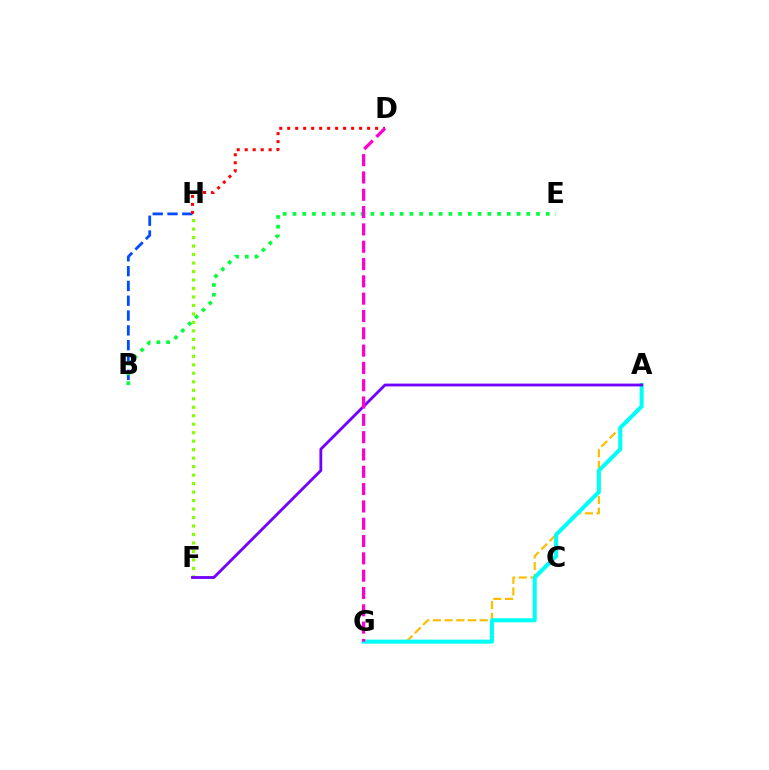{('A', 'G'): [{'color': '#ffbd00', 'line_style': 'dashed', 'thickness': 1.59}, {'color': '#00fff6', 'line_style': 'solid', 'thickness': 2.92}], ('B', 'H'): [{'color': '#004bff', 'line_style': 'dashed', 'thickness': 2.01}], ('D', 'H'): [{'color': '#ff0000', 'line_style': 'dotted', 'thickness': 2.17}], ('F', 'H'): [{'color': '#84ff00', 'line_style': 'dotted', 'thickness': 2.3}], ('B', 'E'): [{'color': '#00ff39', 'line_style': 'dotted', 'thickness': 2.65}], ('A', 'F'): [{'color': '#7200ff', 'line_style': 'solid', 'thickness': 2.03}], ('D', 'G'): [{'color': '#ff00cf', 'line_style': 'dashed', 'thickness': 2.35}]}